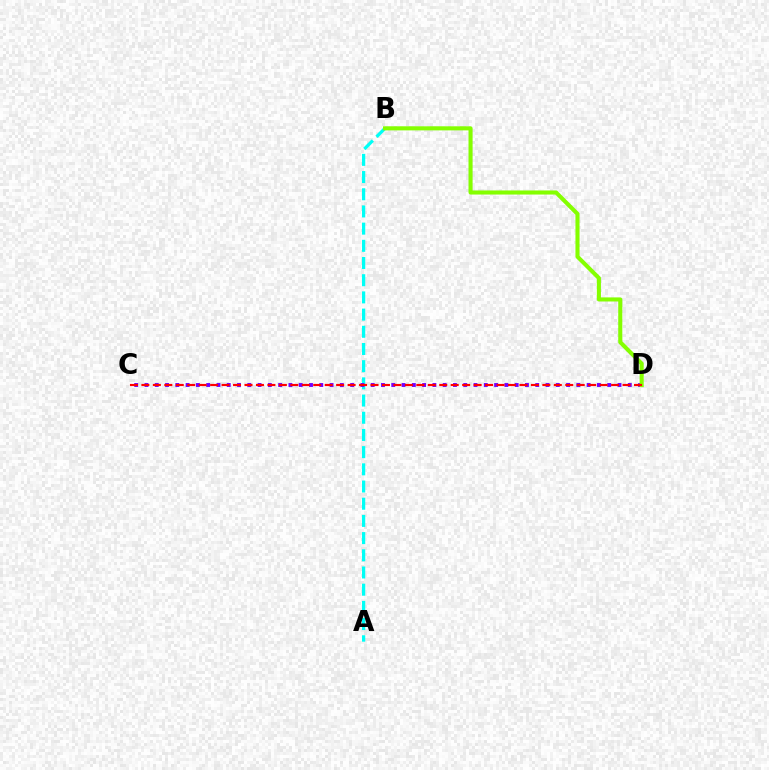{('A', 'B'): [{'color': '#00fff6', 'line_style': 'dashed', 'thickness': 2.34}], ('C', 'D'): [{'color': '#7200ff', 'line_style': 'dotted', 'thickness': 2.79}, {'color': '#ff0000', 'line_style': 'dashed', 'thickness': 1.56}], ('B', 'D'): [{'color': '#84ff00', 'line_style': 'solid', 'thickness': 2.94}]}